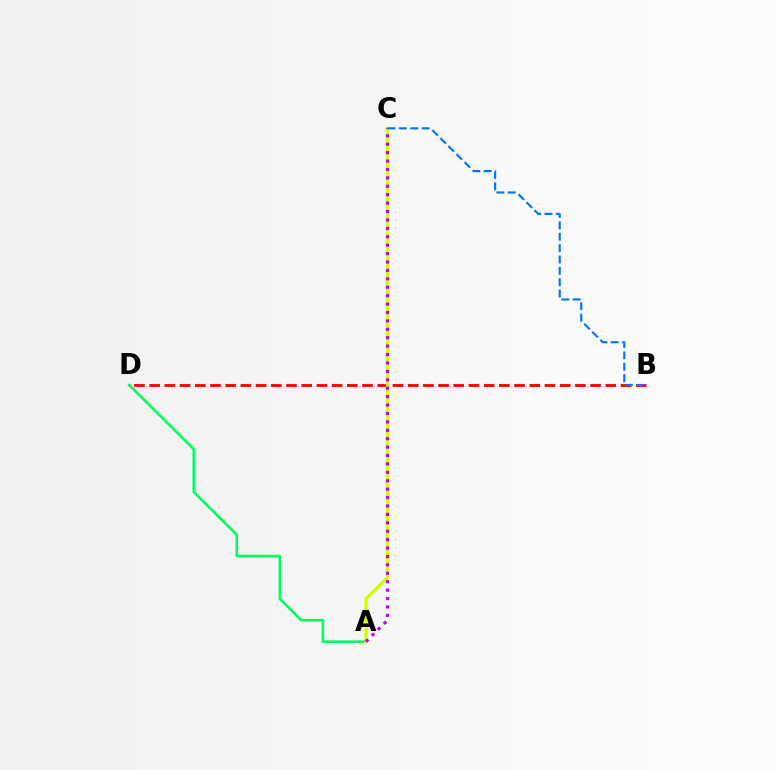{('A', 'D'): [{'color': '#00ff5c', 'line_style': 'solid', 'thickness': 1.87}], ('B', 'D'): [{'color': '#ff0000', 'line_style': 'dashed', 'thickness': 2.07}], ('A', 'C'): [{'color': '#d1ff00', 'line_style': 'solid', 'thickness': 2.38}, {'color': '#b900ff', 'line_style': 'dotted', 'thickness': 2.29}], ('B', 'C'): [{'color': '#0074ff', 'line_style': 'dashed', 'thickness': 1.55}]}